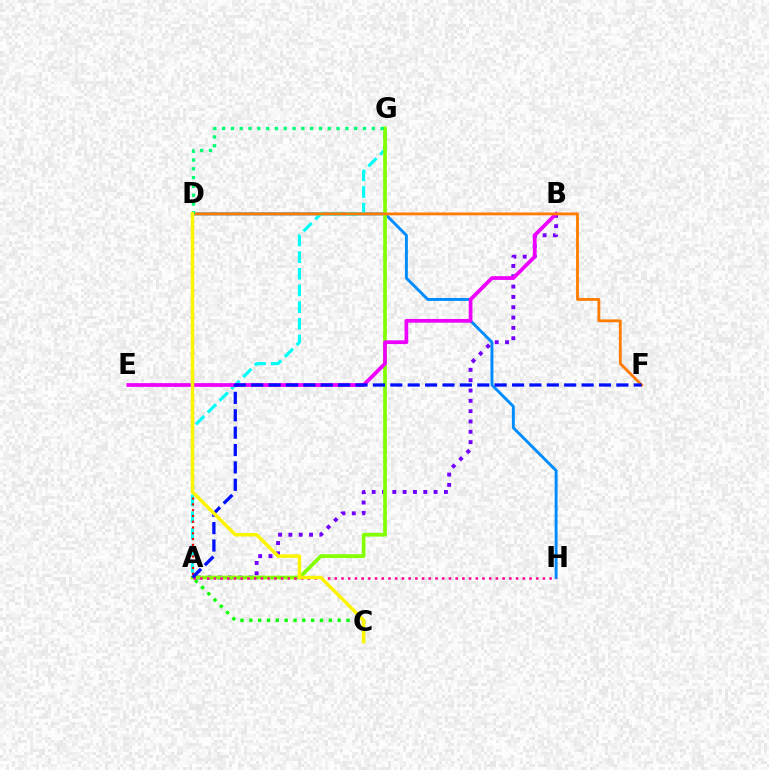{('D', 'H'): [{'color': '#008cff', 'line_style': 'solid', 'thickness': 2.1}], ('A', 'G'): [{'color': '#00fff6', 'line_style': 'dashed', 'thickness': 2.27}, {'color': '#84ff00', 'line_style': 'solid', 'thickness': 2.67}], ('A', 'B'): [{'color': '#7200ff', 'line_style': 'dotted', 'thickness': 2.8}], ('A', 'C'): [{'color': '#08ff00', 'line_style': 'dotted', 'thickness': 2.4}], ('A', 'H'): [{'color': '#ff0094', 'line_style': 'dotted', 'thickness': 1.82}], ('B', 'E'): [{'color': '#ee00ff', 'line_style': 'solid', 'thickness': 2.69}], ('D', 'F'): [{'color': '#ff7c00', 'line_style': 'solid', 'thickness': 2.03}], ('D', 'G'): [{'color': '#00ff74', 'line_style': 'dotted', 'thickness': 2.39}], ('A', 'D'): [{'color': '#ff0000', 'line_style': 'dotted', 'thickness': 1.57}], ('A', 'F'): [{'color': '#0010ff', 'line_style': 'dashed', 'thickness': 2.36}], ('C', 'D'): [{'color': '#fcf500', 'line_style': 'solid', 'thickness': 2.5}]}